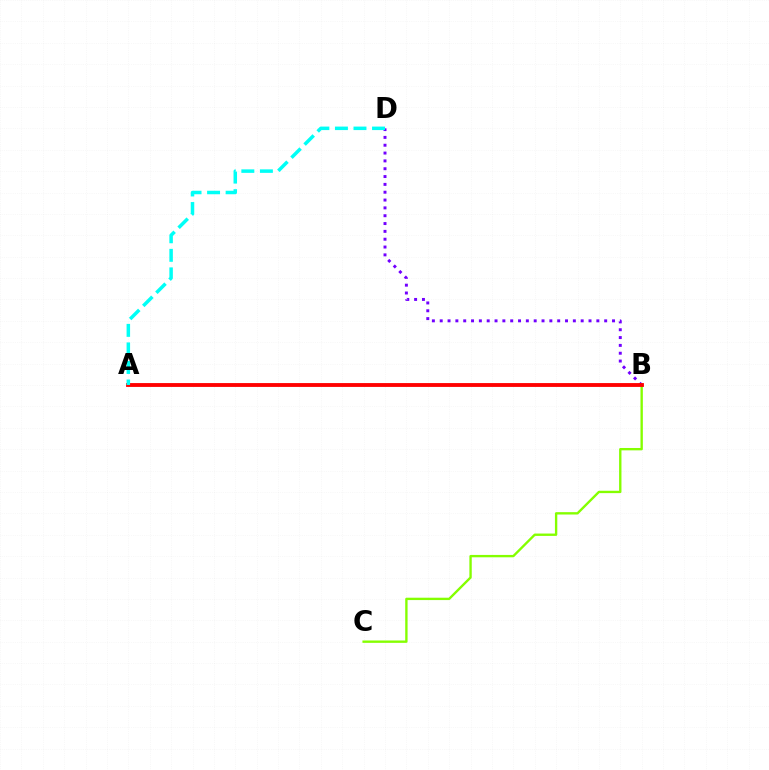{('B', 'C'): [{'color': '#84ff00', 'line_style': 'solid', 'thickness': 1.7}], ('B', 'D'): [{'color': '#7200ff', 'line_style': 'dotted', 'thickness': 2.13}], ('A', 'B'): [{'color': '#ff0000', 'line_style': 'solid', 'thickness': 2.77}], ('A', 'D'): [{'color': '#00fff6', 'line_style': 'dashed', 'thickness': 2.52}]}